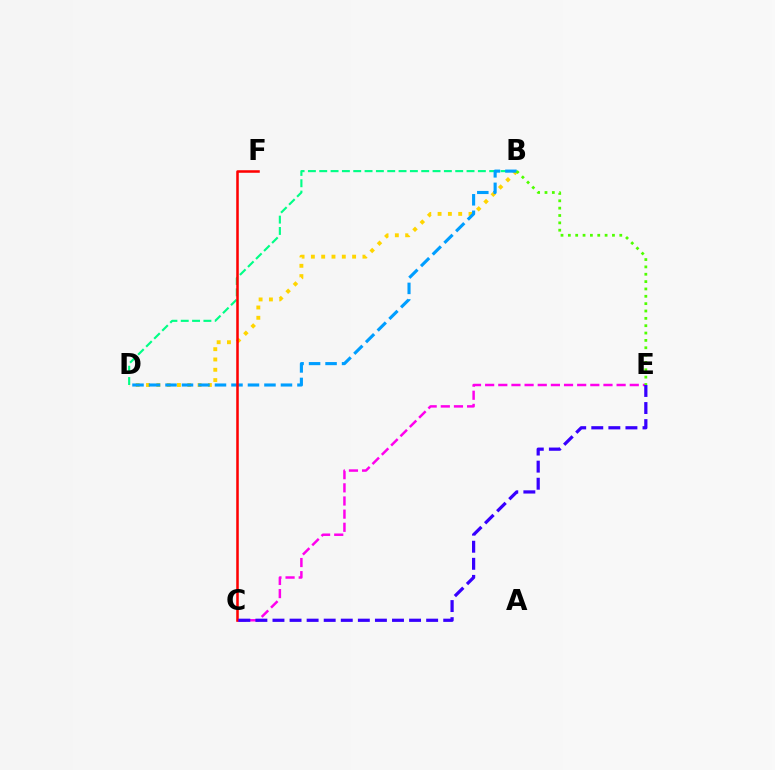{('B', 'D'): [{'color': '#ffd500', 'line_style': 'dotted', 'thickness': 2.8}, {'color': '#00ff86', 'line_style': 'dashed', 'thickness': 1.54}, {'color': '#009eff', 'line_style': 'dashed', 'thickness': 2.24}], ('C', 'E'): [{'color': '#ff00ed', 'line_style': 'dashed', 'thickness': 1.79}, {'color': '#3700ff', 'line_style': 'dashed', 'thickness': 2.32}], ('C', 'F'): [{'color': '#ff0000', 'line_style': 'solid', 'thickness': 1.83}], ('B', 'E'): [{'color': '#4fff00', 'line_style': 'dotted', 'thickness': 2.0}]}